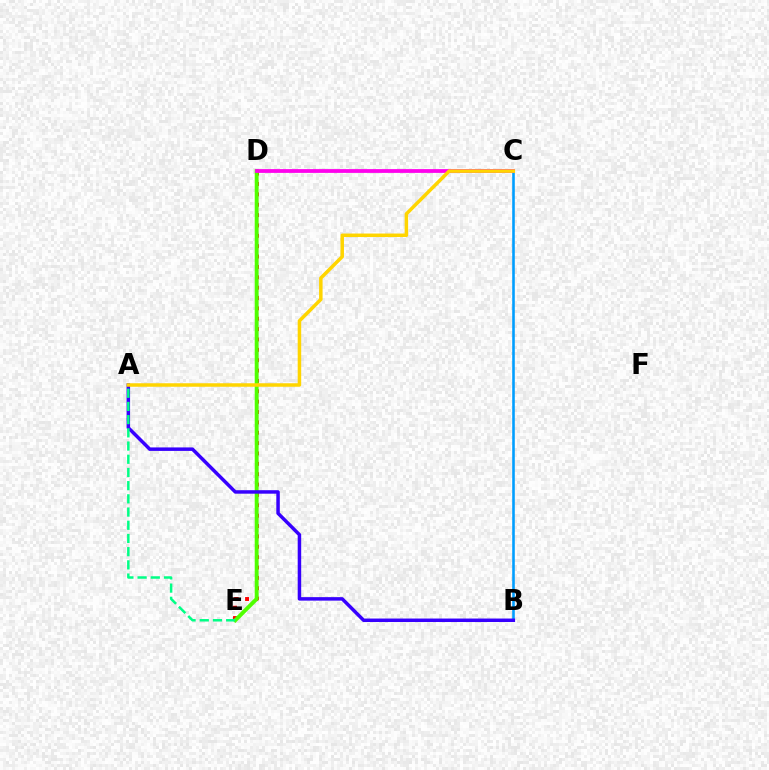{('D', 'E'): [{'color': '#ff0000', 'line_style': 'dotted', 'thickness': 2.82}, {'color': '#4fff00', 'line_style': 'solid', 'thickness': 2.81}], ('B', 'C'): [{'color': '#009eff', 'line_style': 'solid', 'thickness': 1.86}], ('A', 'B'): [{'color': '#3700ff', 'line_style': 'solid', 'thickness': 2.51}], ('A', 'E'): [{'color': '#00ff86', 'line_style': 'dashed', 'thickness': 1.79}], ('C', 'D'): [{'color': '#ff00ed', 'line_style': 'solid', 'thickness': 2.71}], ('A', 'C'): [{'color': '#ffd500', 'line_style': 'solid', 'thickness': 2.52}]}